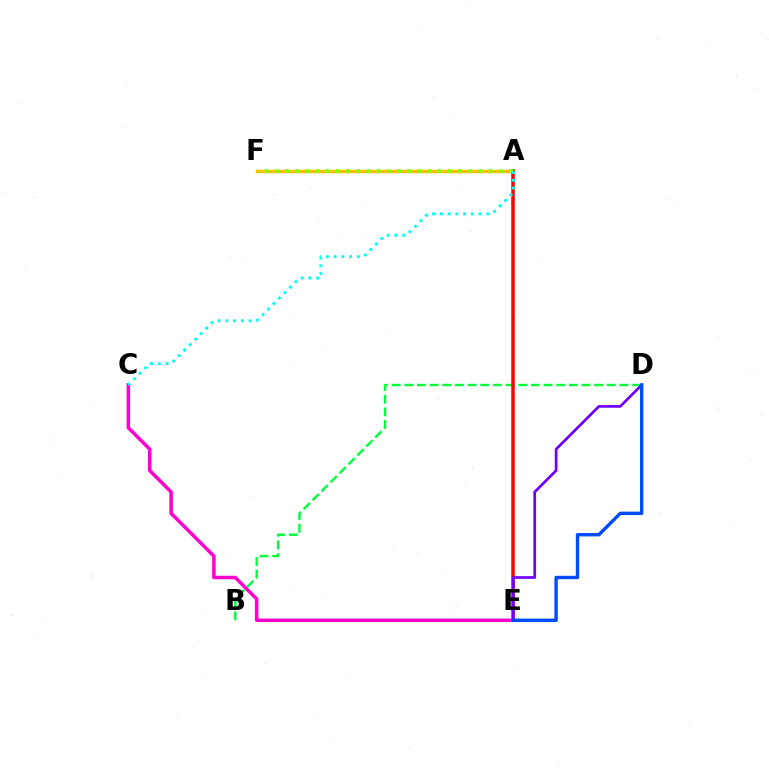{('B', 'D'): [{'color': '#00ff39', 'line_style': 'dashed', 'thickness': 1.72}], ('A', 'F'): [{'color': '#ffbd00', 'line_style': 'solid', 'thickness': 2.47}, {'color': '#84ff00', 'line_style': 'dotted', 'thickness': 2.77}], ('C', 'E'): [{'color': '#ff00cf', 'line_style': 'solid', 'thickness': 2.52}], ('A', 'E'): [{'color': '#ff0000', 'line_style': 'solid', 'thickness': 2.53}], ('A', 'C'): [{'color': '#00fff6', 'line_style': 'dotted', 'thickness': 2.11}], ('D', 'E'): [{'color': '#7200ff', 'line_style': 'solid', 'thickness': 1.97}, {'color': '#004bff', 'line_style': 'solid', 'thickness': 2.43}]}